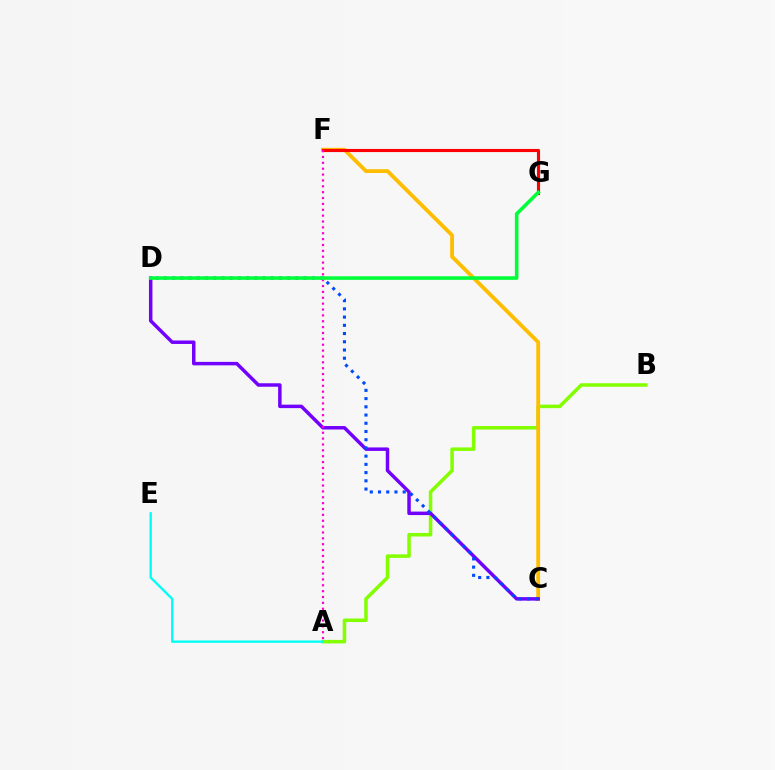{('A', 'B'): [{'color': '#84ff00', 'line_style': 'solid', 'thickness': 2.54}], ('C', 'F'): [{'color': '#ffbd00', 'line_style': 'solid', 'thickness': 2.74}], ('C', 'D'): [{'color': '#7200ff', 'line_style': 'solid', 'thickness': 2.5}, {'color': '#004bff', 'line_style': 'dotted', 'thickness': 2.23}], ('F', 'G'): [{'color': '#ff0000', 'line_style': 'solid', 'thickness': 2.25}], ('A', 'E'): [{'color': '#00fff6', 'line_style': 'solid', 'thickness': 1.69}], ('A', 'F'): [{'color': '#ff00cf', 'line_style': 'dotted', 'thickness': 1.59}], ('D', 'G'): [{'color': '#00ff39', 'line_style': 'solid', 'thickness': 2.58}]}